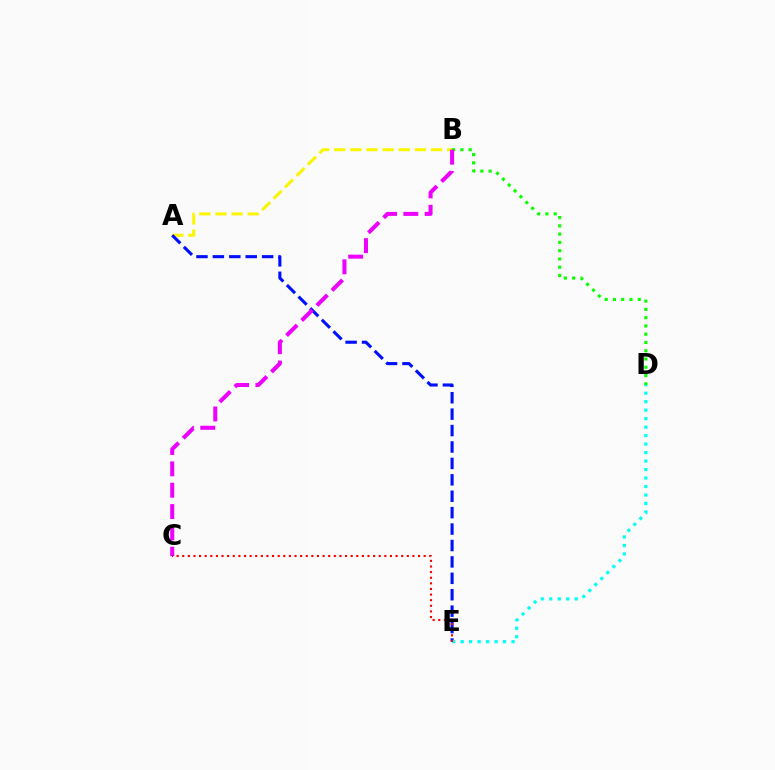{('B', 'D'): [{'color': '#08ff00', 'line_style': 'dotted', 'thickness': 2.25}], ('A', 'B'): [{'color': '#fcf500', 'line_style': 'dashed', 'thickness': 2.19}], ('A', 'E'): [{'color': '#0010ff', 'line_style': 'dashed', 'thickness': 2.23}], ('D', 'E'): [{'color': '#00fff6', 'line_style': 'dotted', 'thickness': 2.31}], ('B', 'C'): [{'color': '#ee00ff', 'line_style': 'dashed', 'thickness': 2.9}], ('C', 'E'): [{'color': '#ff0000', 'line_style': 'dotted', 'thickness': 1.53}]}